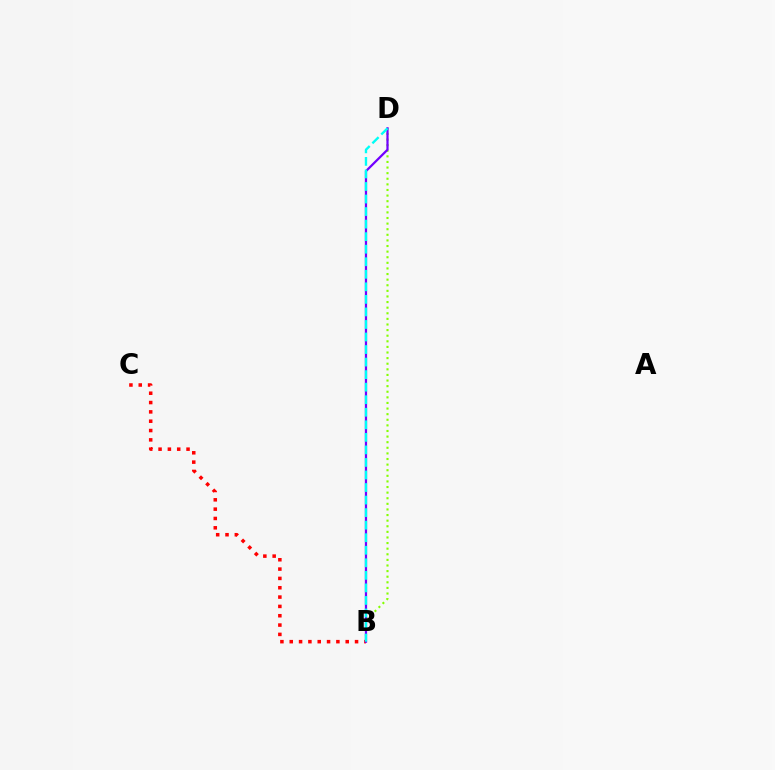{('B', 'D'): [{'color': '#84ff00', 'line_style': 'dotted', 'thickness': 1.52}, {'color': '#7200ff', 'line_style': 'solid', 'thickness': 1.61}, {'color': '#00fff6', 'line_style': 'dashed', 'thickness': 1.7}], ('B', 'C'): [{'color': '#ff0000', 'line_style': 'dotted', 'thickness': 2.53}]}